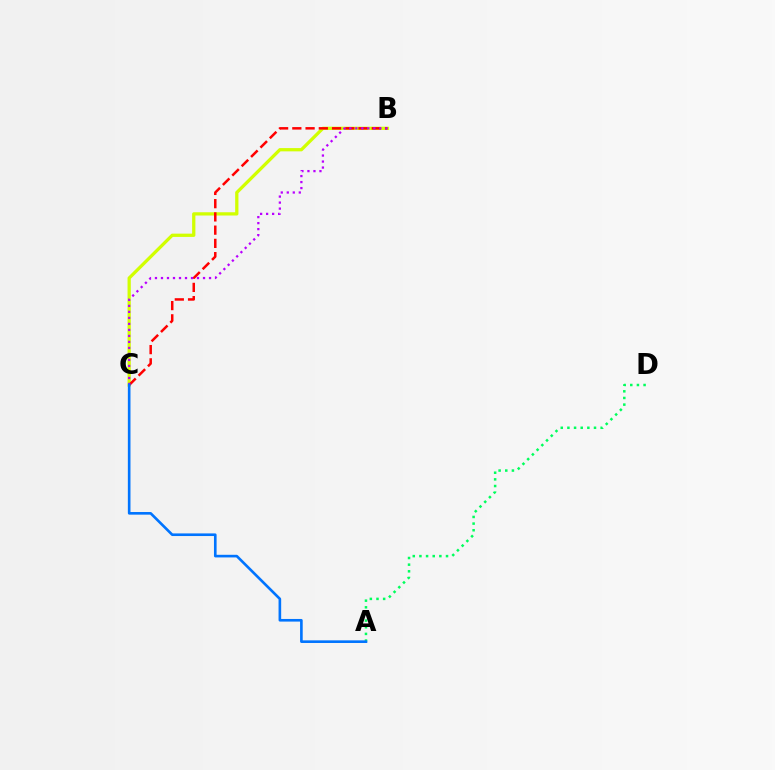{('A', 'D'): [{'color': '#00ff5c', 'line_style': 'dotted', 'thickness': 1.81}], ('B', 'C'): [{'color': '#d1ff00', 'line_style': 'solid', 'thickness': 2.35}, {'color': '#ff0000', 'line_style': 'dashed', 'thickness': 1.8}, {'color': '#b900ff', 'line_style': 'dotted', 'thickness': 1.63}], ('A', 'C'): [{'color': '#0074ff', 'line_style': 'solid', 'thickness': 1.89}]}